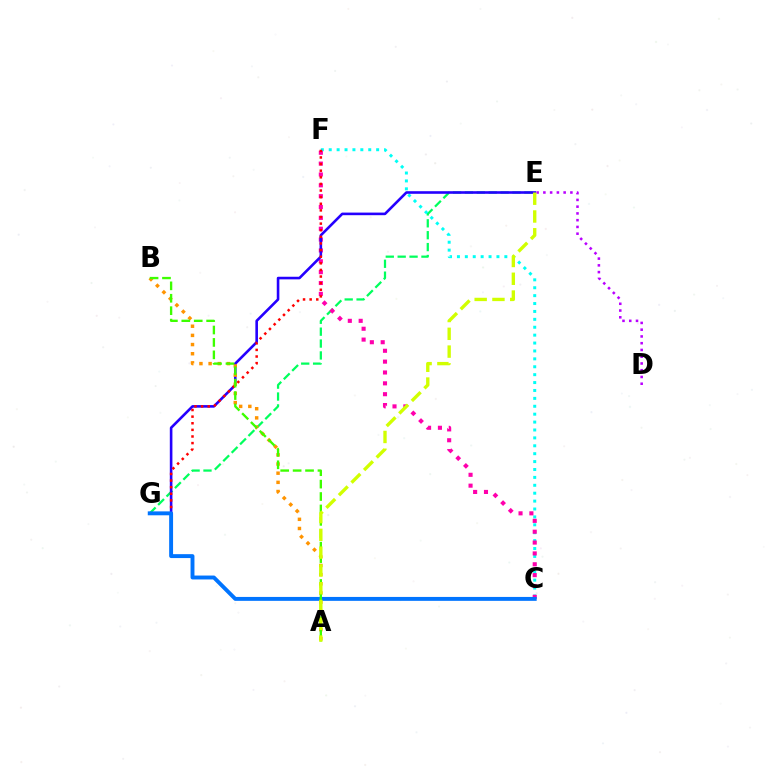{('E', 'G'): [{'color': '#00ff5c', 'line_style': 'dashed', 'thickness': 1.62}, {'color': '#2500ff', 'line_style': 'solid', 'thickness': 1.88}], ('C', 'F'): [{'color': '#00fff6', 'line_style': 'dotted', 'thickness': 2.15}, {'color': '#ff00ac', 'line_style': 'dotted', 'thickness': 2.95}], ('D', 'E'): [{'color': '#b900ff', 'line_style': 'dotted', 'thickness': 1.84}], ('F', 'G'): [{'color': '#ff0000', 'line_style': 'dotted', 'thickness': 1.8}], ('A', 'B'): [{'color': '#ff9400', 'line_style': 'dotted', 'thickness': 2.49}, {'color': '#3dff00', 'line_style': 'dashed', 'thickness': 1.69}], ('C', 'G'): [{'color': '#0074ff', 'line_style': 'solid', 'thickness': 2.81}], ('A', 'E'): [{'color': '#d1ff00', 'line_style': 'dashed', 'thickness': 2.42}]}